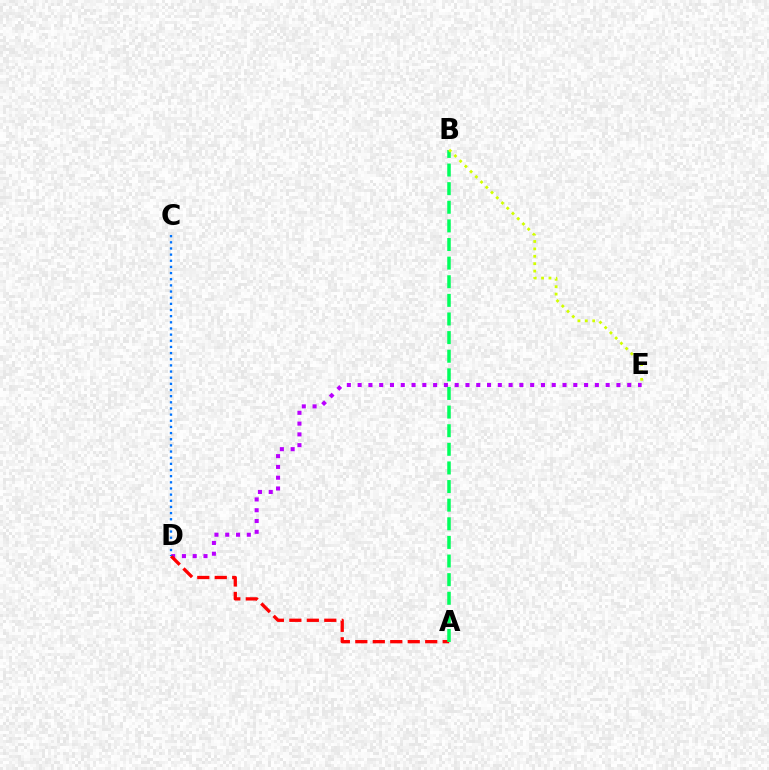{('D', 'E'): [{'color': '#b900ff', 'line_style': 'dotted', 'thickness': 2.93}], ('A', 'D'): [{'color': '#ff0000', 'line_style': 'dashed', 'thickness': 2.37}], ('A', 'B'): [{'color': '#00ff5c', 'line_style': 'dashed', 'thickness': 2.53}], ('C', 'D'): [{'color': '#0074ff', 'line_style': 'dotted', 'thickness': 1.67}], ('B', 'E'): [{'color': '#d1ff00', 'line_style': 'dotted', 'thickness': 2.01}]}